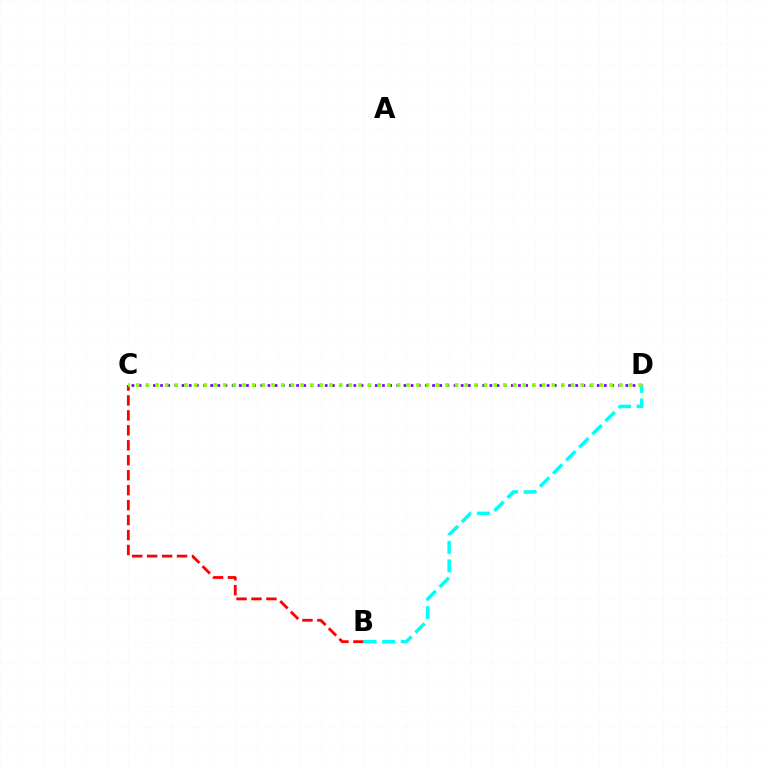{('B', 'C'): [{'color': '#ff0000', 'line_style': 'dashed', 'thickness': 2.03}], ('C', 'D'): [{'color': '#7200ff', 'line_style': 'dotted', 'thickness': 1.94}, {'color': '#84ff00', 'line_style': 'dotted', 'thickness': 2.63}], ('B', 'D'): [{'color': '#00fff6', 'line_style': 'dashed', 'thickness': 2.52}]}